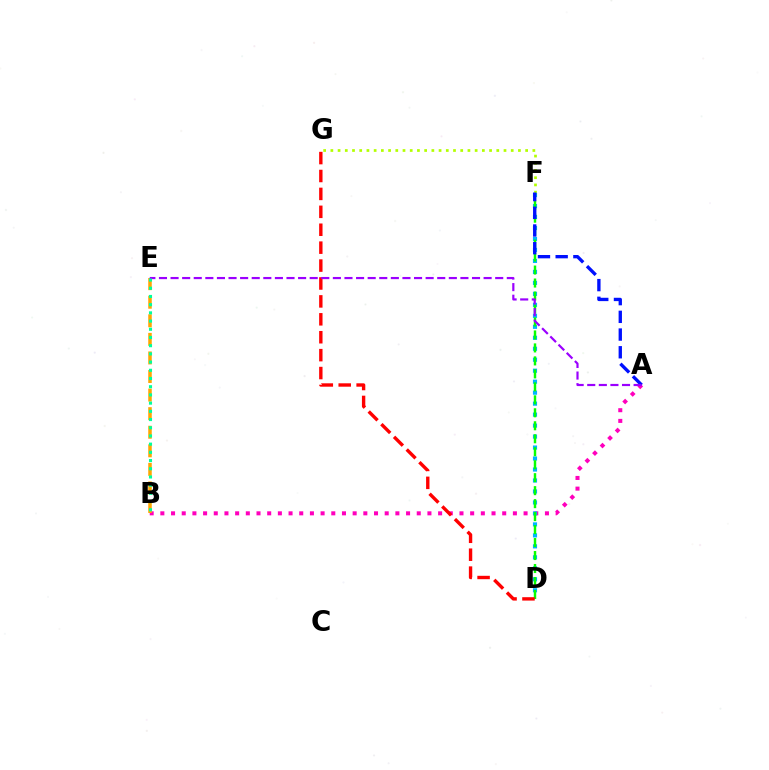{('F', 'G'): [{'color': '#b3ff00', 'line_style': 'dotted', 'thickness': 1.96}], ('A', 'B'): [{'color': '#ff00bd', 'line_style': 'dotted', 'thickness': 2.9}], ('D', 'F'): [{'color': '#00b5ff', 'line_style': 'dotted', 'thickness': 2.98}, {'color': '#08ff00', 'line_style': 'dashed', 'thickness': 1.76}], ('B', 'E'): [{'color': '#ffa500', 'line_style': 'dashed', 'thickness': 2.52}, {'color': '#00ff9d', 'line_style': 'dotted', 'thickness': 2.23}], ('A', 'F'): [{'color': '#0010ff', 'line_style': 'dashed', 'thickness': 2.41}], ('D', 'G'): [{'color': '#ff0000', 'line_style': 'dashed', 'thickness': 2.43}], ('A', 'E'): [{'color': '#9b00ff', 'line_style': 'dashed', 'thickness': 1.58}]}